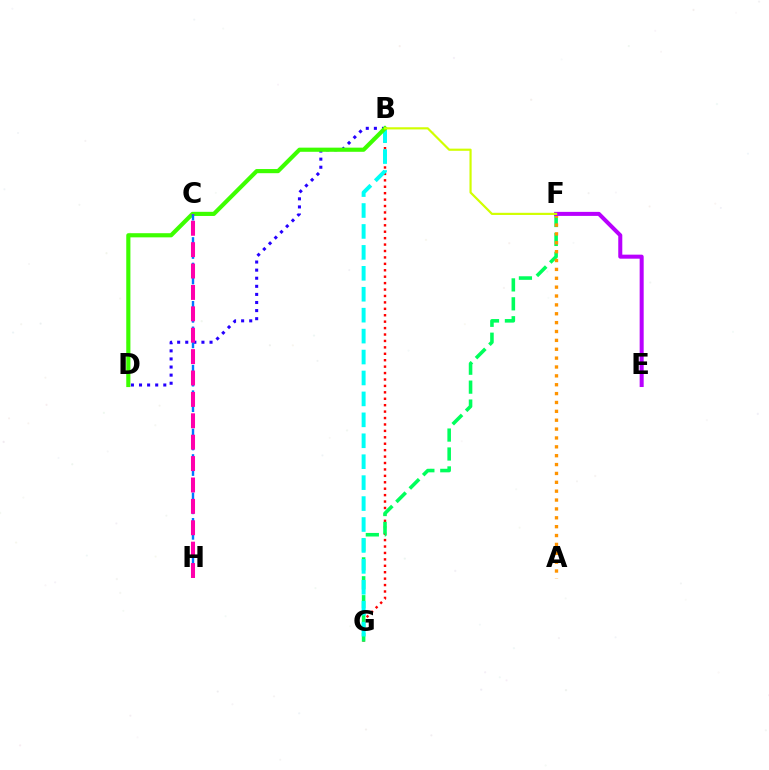{('B', 'D'): [{'color': '#2500ff', 'line_style': 'dotted', 'thickness': 2.2}, {'color': '#3dff00', 'line_style': 'solid', 'thickness': 2.99}], ('B', 'G'): [{'color': '#ff0000', 'line_style': 'dotted', 'thickness': 1.75}, {'color': '#00fff6', 'line_style': 'dashed', 'thickness': 2.84}], ('F', 'G'): [{'color': '#00ff5c', 'line_style': 'dashed', 'thickness': 2.57}], ('A', 'F'): [{'color': '#ff9400', 'line_style': 'dotted', 'thickness': 2.41}], ('E', 'F'): [{'color': '#b900ff', 'line_style': 'solid', 'thickness': 2.9}], ('C', 'H'): [{'color': '#0074ff', 'line_style': 'dashed', 'thickness': 1.73}, {'color': '#ff00ac', 'line_style': 'dashed', 'thickness': 2.91}], ('B', 'F'): [{'color': '#d1ff00', 'line_style': 'solid', 'thickness': 1.56}]}